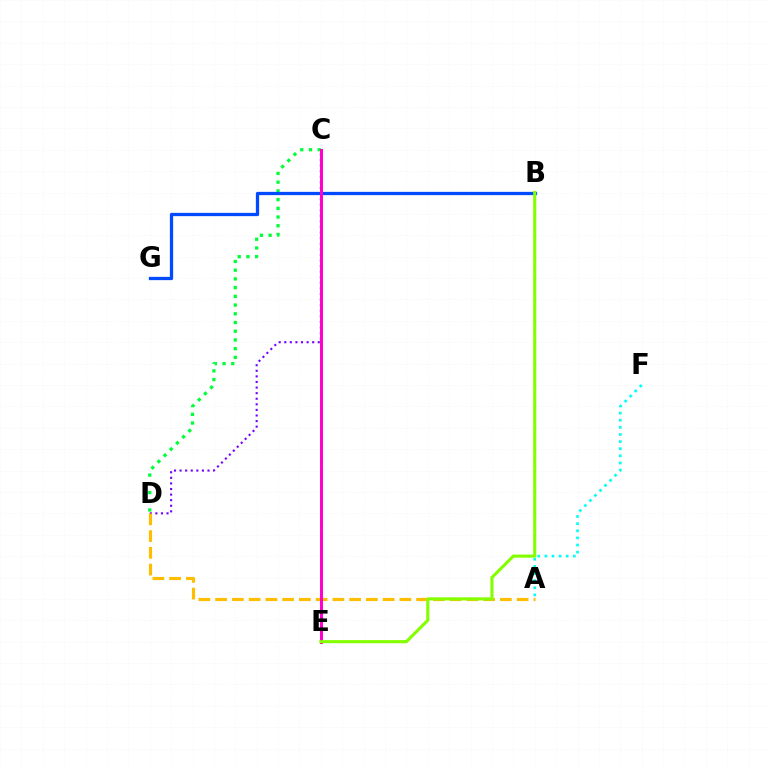{('C', 'D'): [{'color': '#7200ff', 'line_style': 'dotted', 'thickness': 1.52}, {'color': '#00ff39', 'line_style': 'dotted', 'thickness': 2.37}], ('A', 'F'): [{'color': '#00fff6', 'line_style': 'dotted', 'thickness': 1.94}], ('C', 'E'): [{'color': '#ff0000', 'line_style': 'solid', 'thickness': 2.13}, {'color': '#ff00cf', 'line_style': 'solid', 'thickness': 2.15}], ('A', 'D'): [{'color': '#ffbd00', 'line_style': 'dashed', 'thickness': 2.28}], ('B', 'G'): [{'color': '#004bff', 'line_style': 'solid', 'thickness': 2.36}], ('B', 'E'): [{'color': '#84ff00', 'line_style': 'solid', 'thickness': 2.23}]}